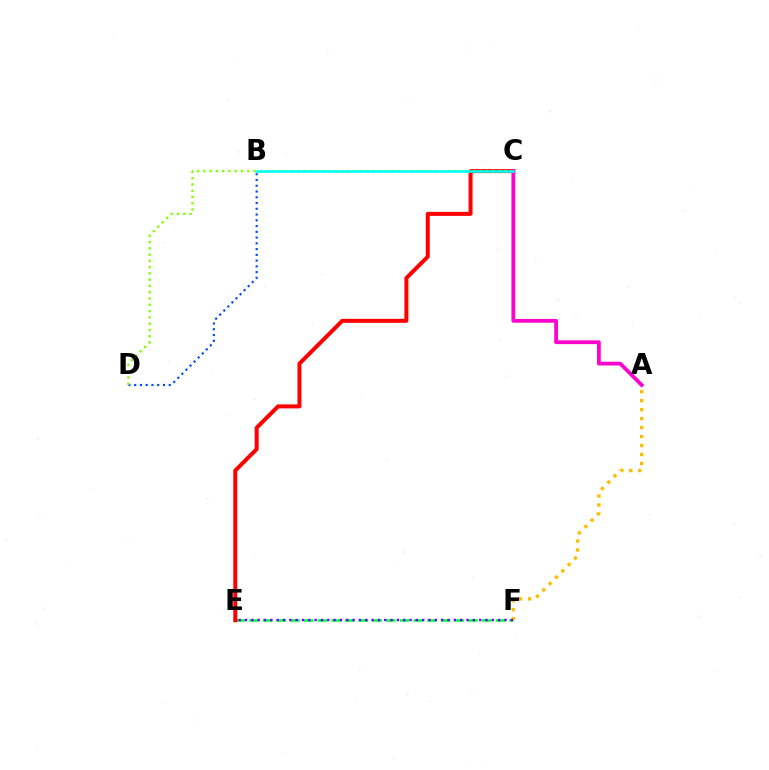{('B', 'D'): [{'color': '#004bff', 'line_style': 'dotted', 'thickness': 1.56}], ('E', 'F'): [{'color': '#00ff39', 'line_style': 'dashed', 'thickness': 1.86}, {'color': '#7200ff', 'line_style': 'dotted', 'thickness': 1.72}], ('A', 'F'): [{'color': '#ffbd00', 'line_style': 'dotted', 'thickness': 2.44}], ('C', 'E'): [{'color': '#ff0000', 'line_style': 'solid', 'thickness': 2.88}], ('C', 'D'): [{'color': '#84ff00', 'line_style': 'dotted', 'thickness': 1.71}], ('A', 'C'): [{'color': '#ff00cf', 'line_style': 'solid', 'thickness': 2.71}], ('B', 'C'): [{'color': '#00fff6', 'line_style': 'solid', 'thickness': 1.87}]}